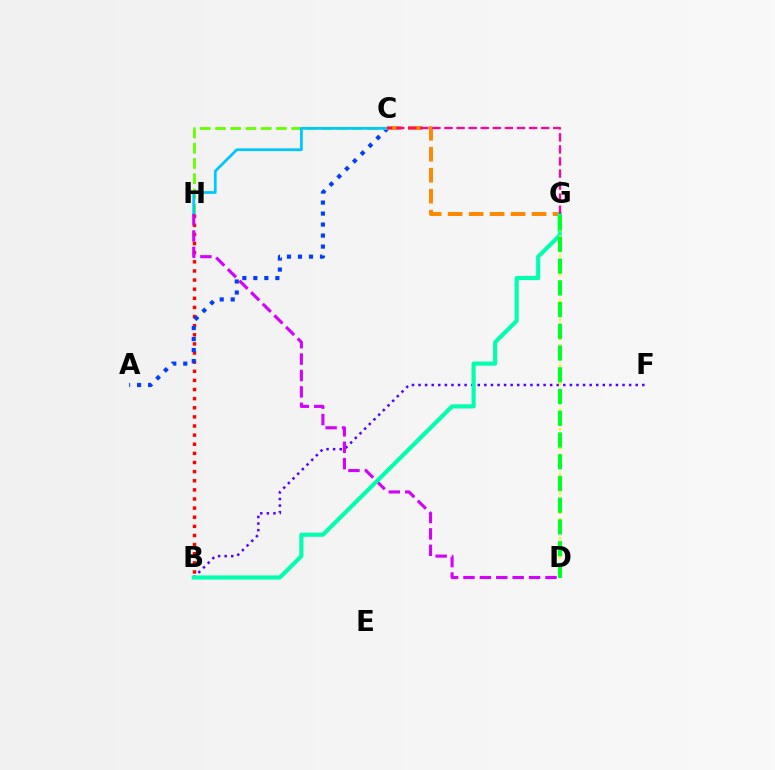{('B', 'F'): [{'color': '#4f00ff', 'line_style': 'dotted', 'thickness': 1.79}], ('B', 'H'): [{'color': '#ff0000', 'line_style': 'dotted', 'thickness': 2.48}], ('A', 'C'): [{'color': '#003fff', 'line_style': 'dotted', 'thickness': 2.99}], ('C', 'H'): [{'color': '#66ff00', 'line_style': 'dashed', 'thickness': 2.07}, {'color': '#00c7ff', 'line_style': 'solid', 'thickness': 2.0}], ('D', 'H'): [{'color': '#d600ff', 'line_style': 'dashed', 'thickness': 2.23}], ('C', 'G'): [{'color': '#ff8800', 'line_style': 'dashed', 'thickness': 2.85}, {'color': '#ff00a0', 'line_style': 'dashed', 'thickness': 1.64}], ('B', 'G'): [{'color': '#00ffaf', 'line_style': 'solid', 'thickness': 2.97}], ('D', 'G'): [{'color': '#eeff00', 'line_style': 'dotted', 'thickness': 1.74}, {'color': '#00ff27', 'line_style': 'dashed', 'thickness': 2.95}]}